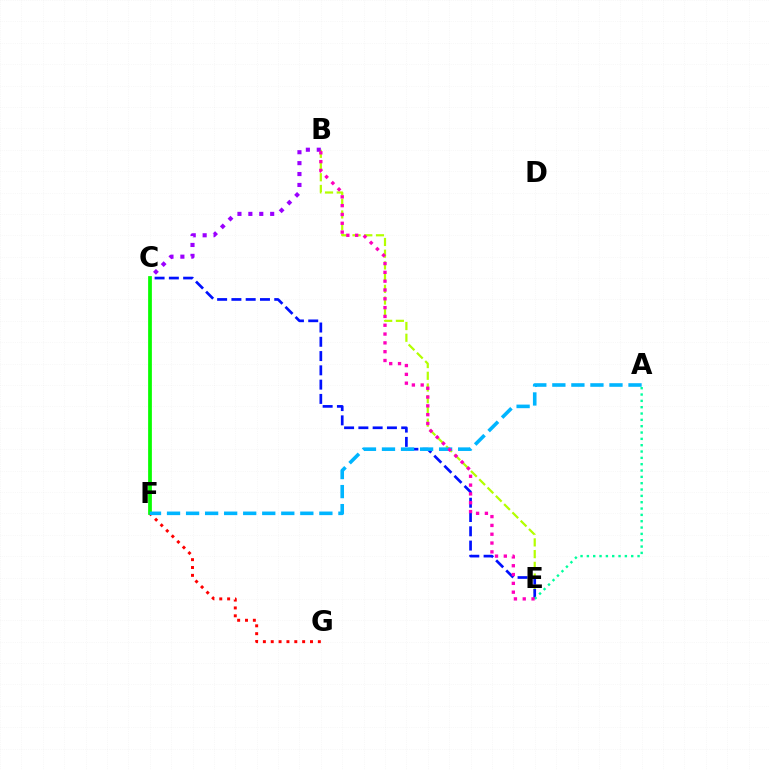{('F', 'G'): [{'color': '#ff0000', 'line_style': 'dotted', 'thickness': 2.13}], ('B', 'E'): [{'color': '#b3ff00', 'line_style': 'dashed', 'thickness': 1.59}, {'color': '#ff00bd', 'line_style': 'dotted', 'thickness': 2.39}], ('C', 'E'): [{'color': '#0010ff', 'line_style': 'dashed', 'thickness': 1.94}], ('A', 'E'): [{'color': '#00ff9d', 'line_style': 'dotted', 'thickness': 1.72}], ('C', 'F'): [{'color': '#ffa500', 'line_style': 'dashed', 'thickness': 1.6}, {'color': '#08ff00', 'line_style': 'solid', 'thickness': 2.69}], ('B', 'C'): [{'color': '#9b00ff', 'line_style': 'dotted', 'thickness': 2.97}], ('A', 'F'): [{'color': '#00b5ff', 'line_style': 'dashed', 'thickness': 2.59}]}